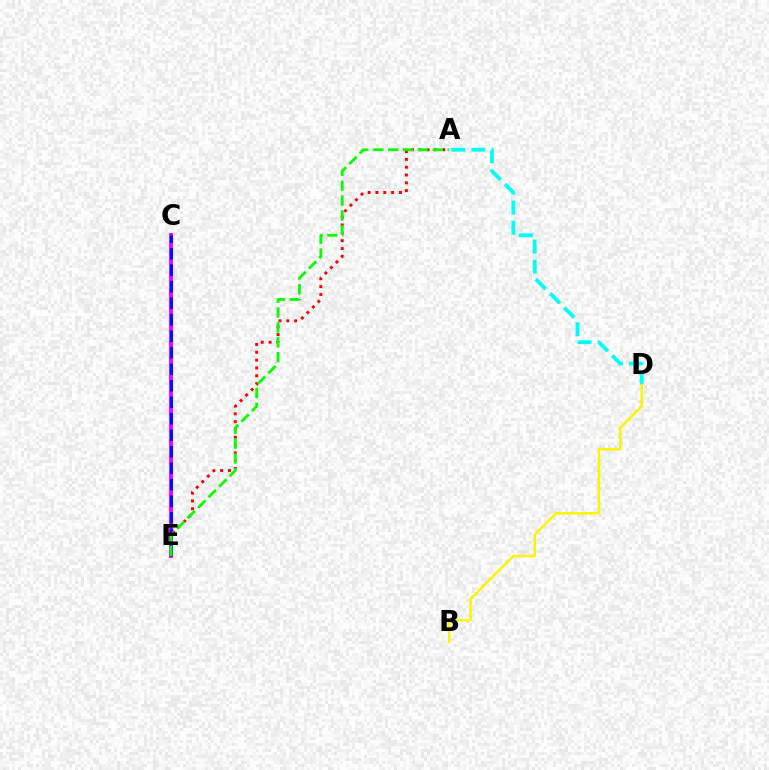{('C', 'E'): [{'color': '#ee00ff', 'line_style': 'solid', 'thickness': 2.77}, {'color': '#0010ff', 'line_style': 'dashed', 'thickness': 2.24}], ('A', 'E'): [{'color': '#ff0000', 'line_style': 'dotted', 'thickness': 2.13}, {'color': '#08ff00', 'line_style': 'dashed', 'thickness': 2.02}], ('A', 'D'): [{'color': '#00fff6', 'line_style': 'dashed', 'thickness': 2.73}], ('B', 'D'): [{'color': '#fcf500', 'line_style': 'solid', 'thickness': 1.81}]}